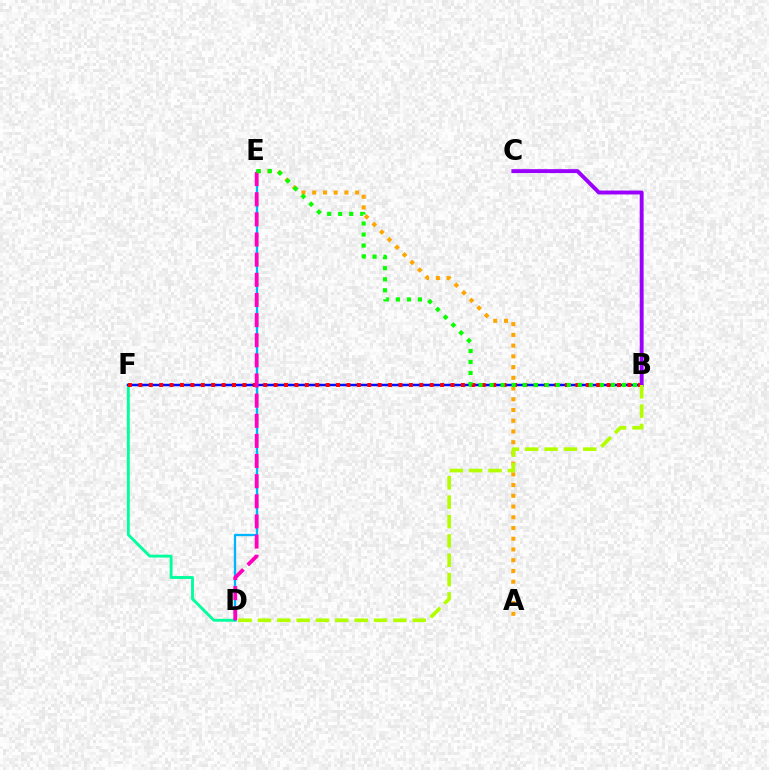{('D', 'F'): [{'color': '#00ff9d', 'line_style': 'solid', 'thickness': 2.07}], ('D', 'E'): [{'color': '#00b5ff', 'line_style': 'solid', 'thickness': 1.65}, {'color': '#ff00bd', 'line_style': 'dashed', 'thickness': 2.74}], ('B', 'F'): [{'color': '#0010ff', 'line_style': 'solid', 'thickness': 1.8}, {'color': '#ff0000', 'line_style': 'dotted', 'thickness': 2.83}], ('A', 'E'): [{'color': '#ffa500', 'line_style': 'dotted', 'thickness': 2.91}], ('B', 'C'): [{'color': '#9b00ff', 'line_style': 'solid', 'thickness': 2.81}], ('B', 'D'): [{'color': '#b3ff00', 'line_style': 'dashed', 'thickness': 2.63}], ('B', 'E'): [{'color': '#08ff00', 'line_style': 'dotted', 'thickness': 2.99}]}